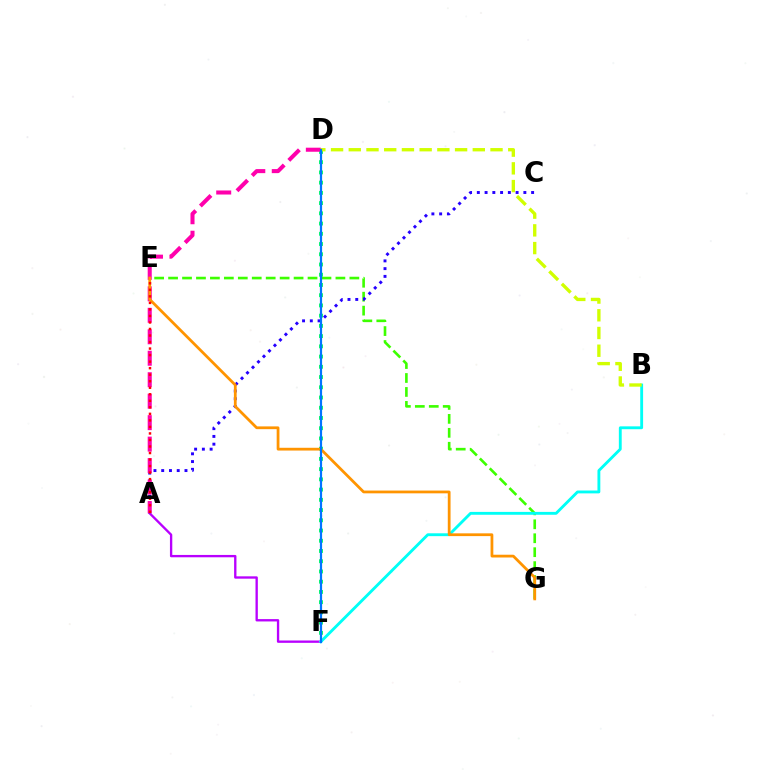{('D', 'F'): [{'color': '#00ff5c', 'line_style': 'dotted', 'thickness': 2.78}, {'color': '#0074ff', 'line_style': 'solid', 'thickness': 1.59}], ('E', 'G'): [{'color': '#3dff00', 'line_style': 'dashed', 'thickness': 1.89}, {'color': '#ff9400', 'line_style': 'solid', 'thickness': 1.99}], ('A', 'F'): [{'color': '#b900ff', 'line_style': 'solid', 'thickness': 1.69}], ('A', 'C'): [{'color': '#2500ff', 'line_style': 'dotted', 'thickness': 2.11}], ('B', 'F'): [{'color': '#00fff6', 'line_style': 'solid', 'thickness': 2.06}], ('A', 'D'): [{'color': '#ff00ac', 'line_style': 'dashed', 'thickness': 2.92}], ('B', 'D'): [{'color': '#d1ff00', 'line_style': 'dashed', 'thickness': 2.41}], ('A', 'E'): [{'color': '#ff0000', 'line_style': 'dotted', 'thickness': 1.77}]}